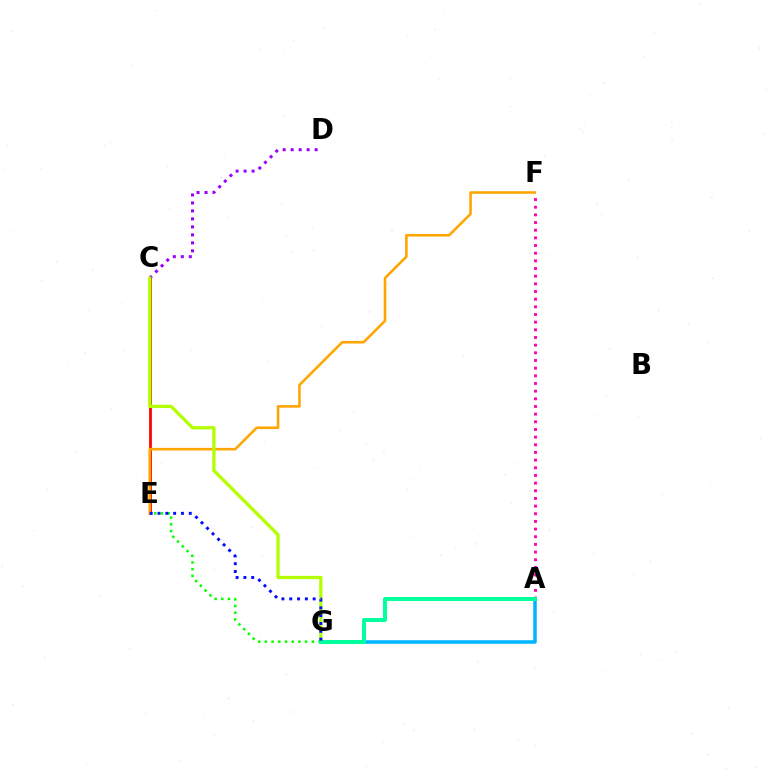{('C', 'E'): [{'color': '#ff0000', 'line_style': 'solid', 'thickness': 1.97}], ('E', 'F'): [{'color': '#ffa500', 'line_style': 'solid', 'thickness': 1.86}], ('C', 'D'): [{'color': '#9b00ff', 'line_style': 'dotted', 'thickness': 2.17}], ('A', 'G'): [{'color': '#00b5ff', 'line_style': 'solid', 'thickness': 2.52}, {'color': '#00ff9d', 'line_style': 'solid', 'thickness': 2.85}], ('C', 'G'): [{'color': '#b3ff00', 'line_style': 'solid', 'thickness': 2.36}], ('A', 'F'): [{'color': '#ff00bd', 'line_style': 'dotted', 'thickness': 2.08}], ('E', 'G'): [{'color': '#08ff00', 'line_style': 'dotted', 'thickness': 1.82}, {'color': '#0010ff', 'line_style': 'dotted', 'thickness': 2.12}]}